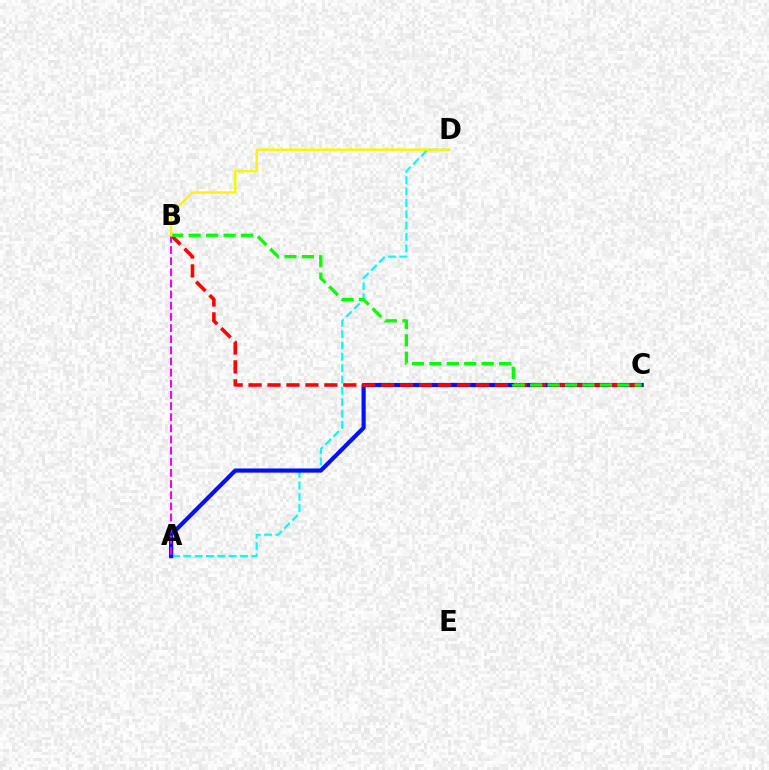{('A', 'D'): [{'color': '#00fff6', 'line_style': 'dashed', 'thickness': 1.54}], ('A', 'C'): [{'color': '#0010ff', 'line_style': 'solid', 'thickness': 3.0}], ('B', 'C'): [{'color': '#ff0000', 'line_style': 'dashed', 'thickness': 2.57}, {'color': '#08ff00', 'line_style': 'dashed', 'thickness': 2.37}], ('A', 'B'): [{'color': '#ee00ff', 'line_style': 'dashed', 'thickness': 1.51}], ('B', 'D'): [{'color': '#fcf500', 'line_style': 'solid', 'thickness': 1.74}]}